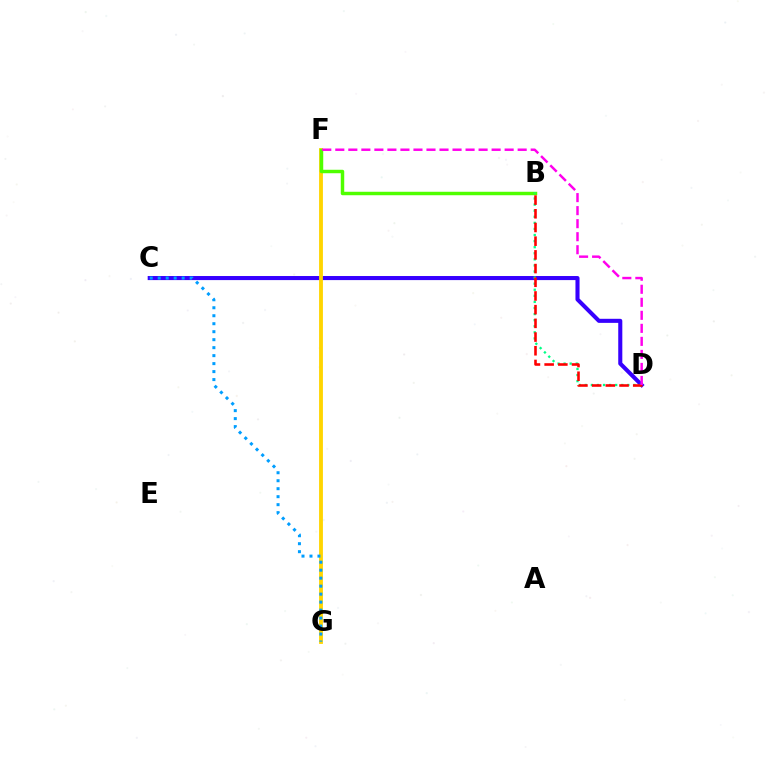{('C', 'D'): [{'color': '#3700ff', 'line_style': 'solid', 'thickness': 2.93}], ('F', 'G'): [{'color': '#ffd500', 'line_style': 'solid', 'thickness': 2.76}], ('B', 'F'): [{'color': '#4fff00', 'line_style': 'solid', 'thickness': 2.49}], ('B', 'D'): [{'color': '#00ff86', 'line_style': 'dotted', 'thickness': 1.65}, {'color': '#ff0000', 'line_style': 'dashed', 'thickness': 1.86}], ('D', 'F'): [{'color': '#ff00ed', 'line_style': 'dashed', 'thickness': 1.77}], ('C', 'G'): [{'color': '#009eff', 'line_style': 'dotted', 'thickness': 2.17}]}